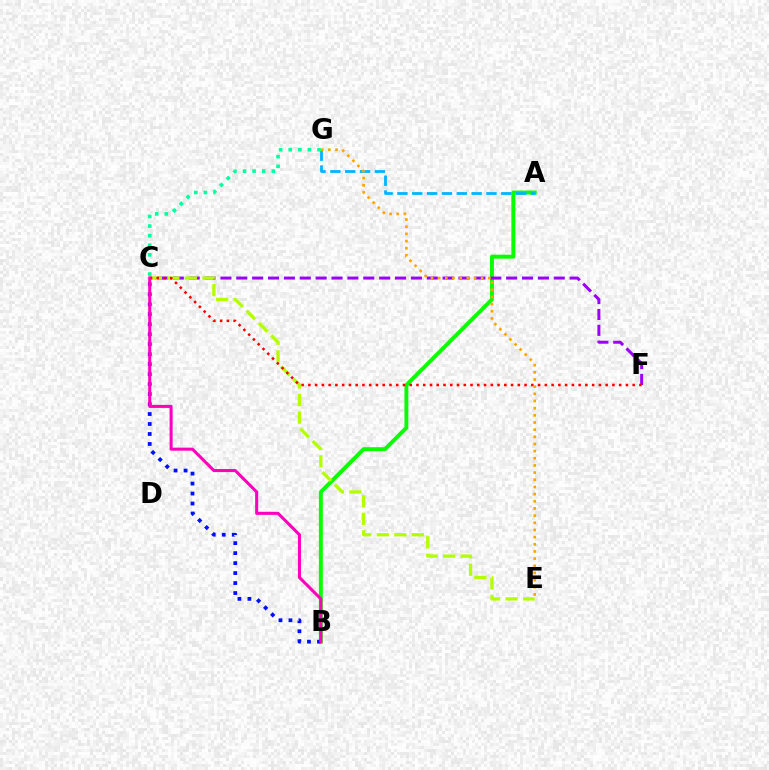{('A', 'B'): [{'color': '#08ff00', 'line_style': 'solid', 'thickness': 2.83}], ('B', 'C'): [{'color': '#0010ff', 'line_style': 'dotted', 'thickness': 2.71}, {'color': '#ff00bd', 'line_style': 'solid', 'thickness': 2.19}], ('C', 'F'): [{'color': '#9b00ff', 'line_style': 'dashed', 'thickness': 2.16}, {'color': '#ff0000', 'line_style': 'dotted', 'thickness': 1.84}], ('C', 'E'): [{'color': '#b3ff00', 'line_style': 'dashed', 'thickness': 2.38}], ('A', 'G'): [{'color': '#00b5ff', 'line_style': 'dashed', 'thickness': 2.02}], ('C', 'G'): [{'color': '#00ff9d', 'line_style': 'dotted', 'thickness': 2.61}], ('E', 'G'): [{'color': '#ffa500', 'line_style': 'dotted', 'thickness': 1.95}]}